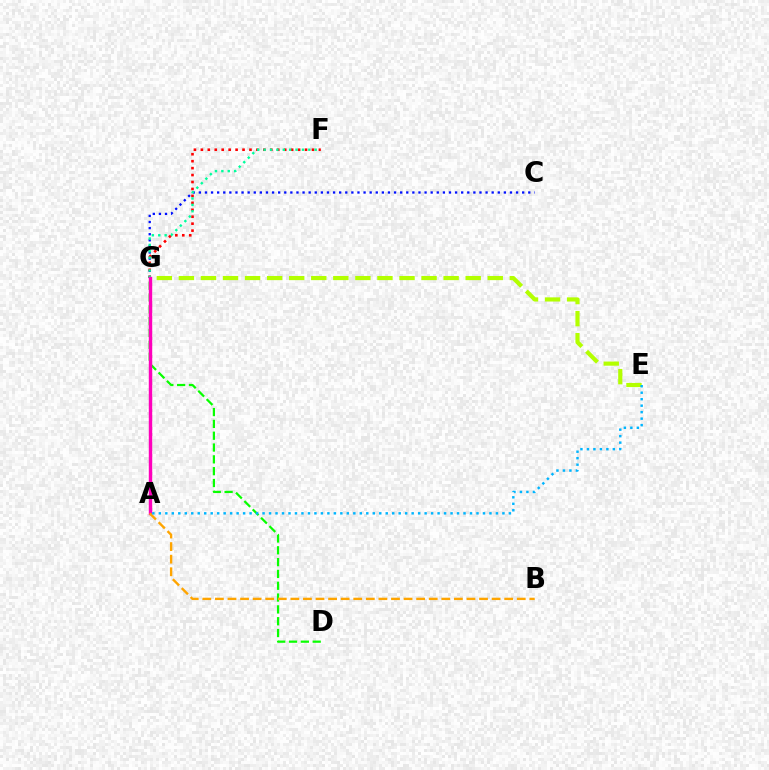{('C', 'G'): [{'color': '#0010ff', 'line_style': 'dotted', 'thickness': 1.66}], ('A', 'G'): [{'color': '#9b00ff', 'line_style': 'dashed', 'thickness': 1.84}, {'color': '#ff00bd', 'line_style': 'solid', 'thickness': 2.47}], ('E', 'G'): [{'color': '#b3ff00', 'line_style': 'dashed', 'thickness': 3.0}], ('D', 'G'): [{'color': '#08ff00', 'line_style': 'dashed', 'thickness': 1.61}], ('F', 'G'): [{'color': '#ff0000', 'line_style': 'dotted', 'thickness': 1.89}, {'color': '#00ff9d', 'line_style': 'dotted', 'thickness': 1.74}], ('A', 'B'): [{'color': '#ffa500', 'line_style': 'dashed', 'thickness': 1.71}], ('A', 'E'): [{'color': '#00b5ff', 'line_style': 'dotted', 'thickness': 1.76}]}